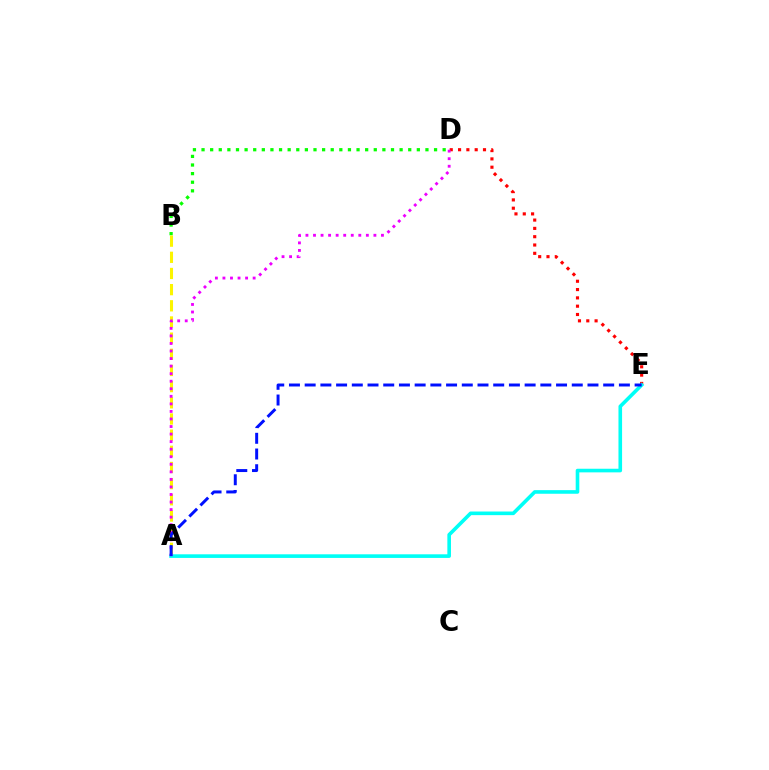{('B', 'D'): [{'color': '#08ff00', 'line_style': 'dotted', 'thickness': 2.34}], ('A', 'B'): [{'color': '#fcf500', 'line_style': 'dashed', 'thickness': 2.2}], ('D', 'E'): [{'color': '#ff0000', 'line_style': 'dotted', 'thickness': 2.26}], ('A', 'E'): [{'color': '#00fff6', 'line_style': 'solid', 'thickness': 2.61}, {'color': '#0010ff', 'line_style': 'dashed', 'thickness': 2.13}], ('A', 'D'): [{'color': '#ee00ff', 'line_style': 'dotted', 'thickness': 2.05}]}